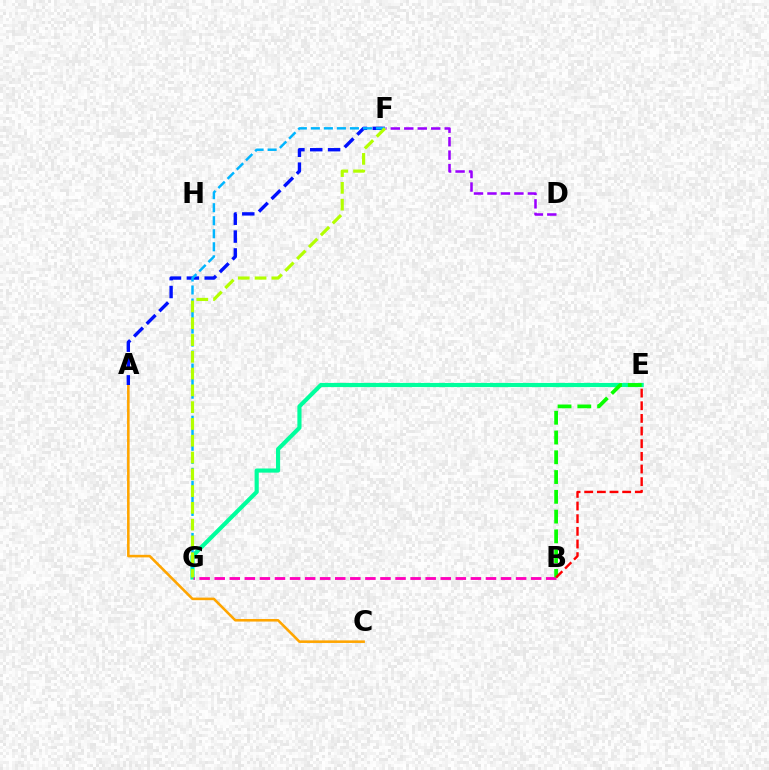{('E', 'G'): [{'color': '#00ff9d', 'line_style': 'solid', 'thickness': 2.98}], ('B', 'G'): [{'color': '#ff00bd', 'line_style': 'dashed', 'thickness': 2.05}], ('B', 'E'): [{'color': '#08ff00', 'line_style': 'dashed', 'thickness': 2.69}, {'color': '#ff0000', 'line_style': 'dashed', 'thickness': 1.72}], ('D', 'F'): [{'color': '#9b00ff', 'line_style': 'dashed', 'thickness': 1.83}], ('A', 'C'): [{'color': '#ffa500', 'line_style': 'solid', 'thickness': 1.85}], ('A', 'F'): [{'color': '#0010ff', 'line_style': 'dashed', 'thickness': 2.42}], ('F', 'G'): [{'color': '#00b5ff', 'line_style': 'dashed', 'thickness': 1.77}, {'color': '#b3ff00', 'line_style': 'dashed', 'thickness': 2.28}]}